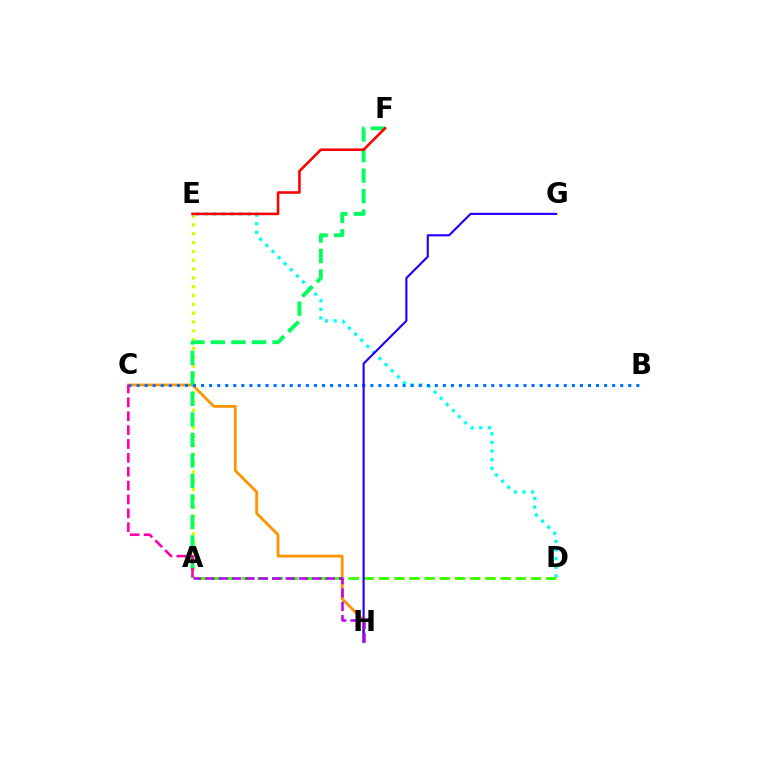{('C', 'H'): [{'color': '#ff9400', 'line_style': 'solid', 'thickness': 2.01}], ('D', 'E'): [{'color': '#00fff6', 'line_style': 'dotted', 'thickness': 2.34}], ('A', 'E'): [{'color': '#d1ff00', 'line_style': 'dotted', 'thickness': 2.4}], ('A', 'D'): [{'color': '#3dff00', 'line_style': 'dashed', 'thickness': 2.06}], ('A', 'F'): [{'color': '#00ff5c', 'line_style': 'dashed', 'thickness': 2.79}], ('B', 'C'): [{'color': '#0074ff', 'line_style': 'dotted', 'thickness': 2.19}], ('G', 'H'): [{'color': '#2500ff', 'line_style': 'solid', 'thickness': 1.55}], ('E', 'F'): [{'color': '#ff0000', 'line_style': 'solid', 'thickness': 1.86}], ('A', 'H'): [{'color': '#b900ff', 'line_style': 'dashed', 'thickness': 1.82}], ('A', 'C'): [{'color': '#ff00ac', 'line_style': 'dashed', 'thickness': 1.88}]}